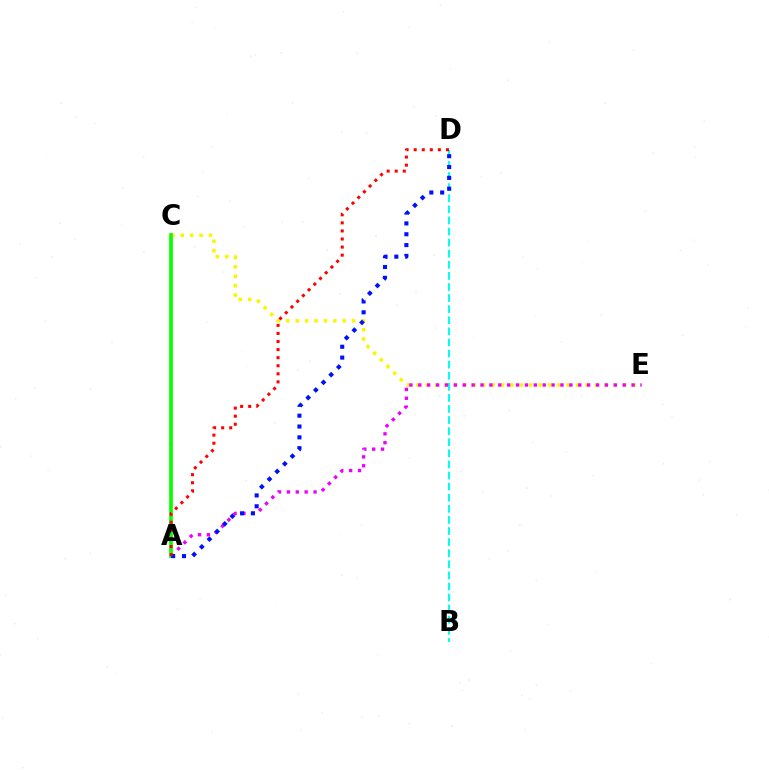{('C', 'E'): [{'color': '#fcf500', 'line_style': 'dotted', 'thickness': 2.55}], ('B', 'D'): [{'color': '#00fff6', 'line_style': 'dashed', 'thickness': 1.51}], ('A', 'E'): [{'color': '#ee00ff', 'line_style': 'dotted', 'thickness': 2.41}], ('A', 'C'): [{'color': '#08ff00', 'line_style': 'solid', 'thickness': 2.67}], ('A', 'D'): [{'color': '#0010ff', 'line_style': 'dotted', 'thickness': 2.94}, {'color': '#ff0000', 'line_style': 'dotted', 'thickness': 2.19}]}